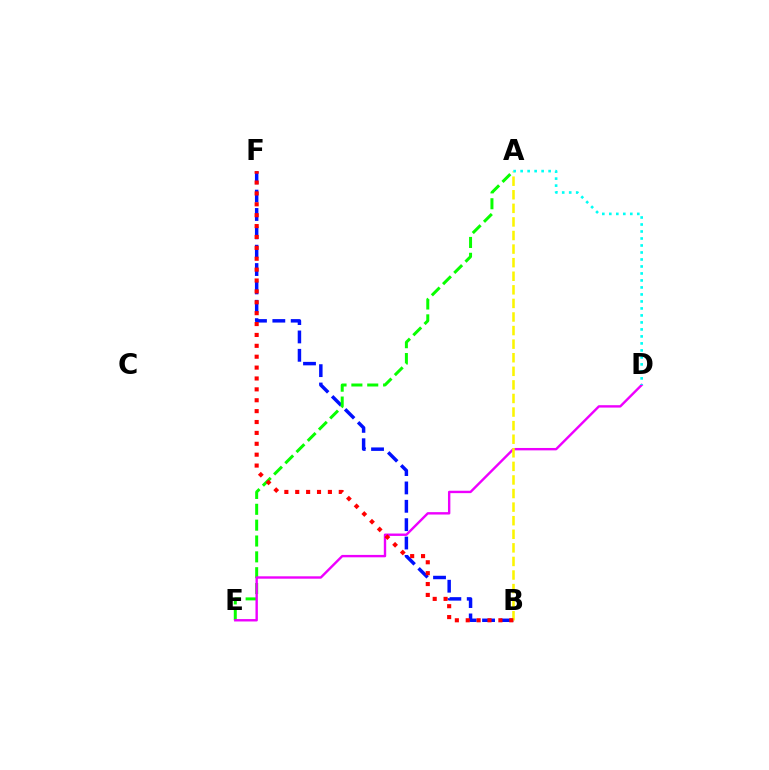{('B', 'F'): [{'color': '#0010ff', 'line_style': 'dashed', 'thickness': 2.49}, {'color': '#ff0000', 'line_style': 'dotted', 'thickness': 2.96}], ('A', 'E'): [{'color': '#08ff00', 'line_style': 'dashed', 'thickness': 2.15}], ('D', 'E'): [{'color': '#ee00ff', 'line_style': 'solid', 'thickness': 1.72}], ('A', 'B'): [{'color': '#fcf500', 'line_style': 'dashed', 'thickness': 1.84}], ('A', 'D'): [{'color': '#00fff6', 'line_style': 'dotted', 'thickness': 1.9}]}